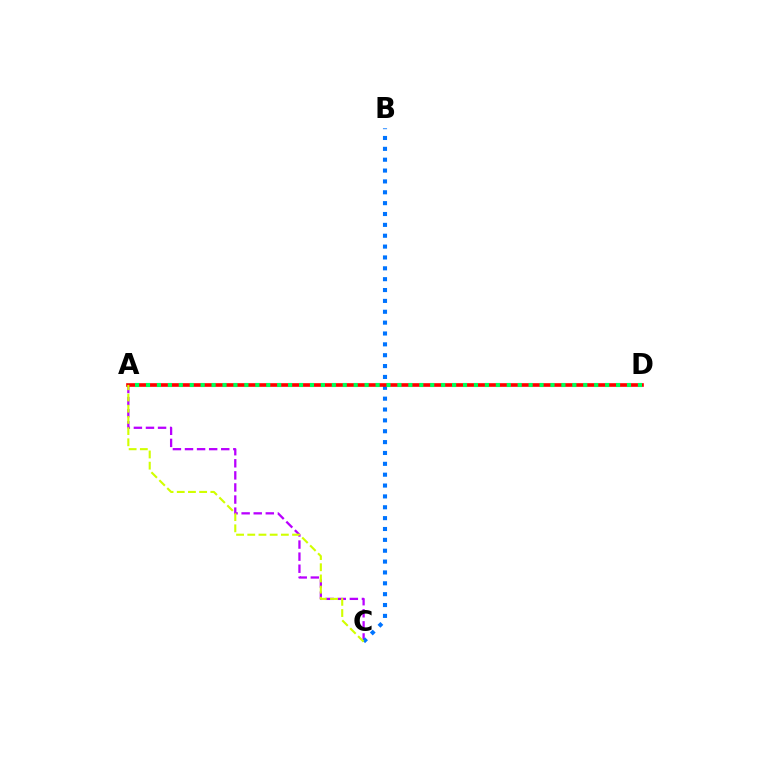{('A', 'C'): [{'color': '#b900ff', 'line_style': 'dashed', 'thickness': 1.64}, {'color': '#d1ff00', 'line_style': 'dashed', 'thickness': 1.52}], ('B', 'C'): [{'color': '#0074ff', 'line_style': 'dotted', 'thickness': 2.95}], ('A', 'D'): [{'color': '#ff0000', 'line_style': 'solid', 'thickness': 2.62}, {'color': '#00ff5c', 'line_style': 'dotted', 'thickness': 2.97}]}